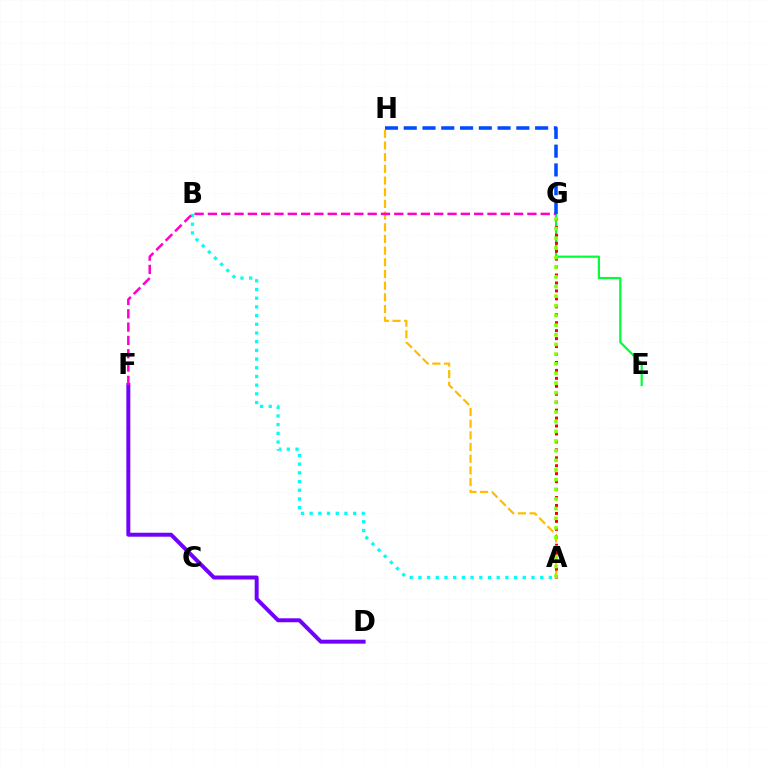{('E', 'G'): [{'color': '#00ff39', 'line_style': 'solid', 'thickness': 1.59}], ('A', 'H'): [{'color': '#ffbd00', 'line_style': 'dashed', 'thickness': 1.59}], ('A', 'B'): [{'color': '#00fff6', 'line_style': 'dotted', 'thickness': 2.36}], ('A', 'G'): [{'color': '#ff0000', 'line_style': 'dotted', 'thickness': 2.16}, {'color': '#84ff00', 'line_style': 'dotted', 'thickness': 2.62}], ('D', 'F'): [{'color': '#7200ff', 'line_style': 'solid', 'thickness': 2.85}], ('F', 'G'): [{'color': '#ff00cf', 'line_style': 'dashed', 'thickness': 1.81}], ('G', 'H'): [{'color': '#004bff', 'line_style': 'dashed', 'thickness': 2.55}]}